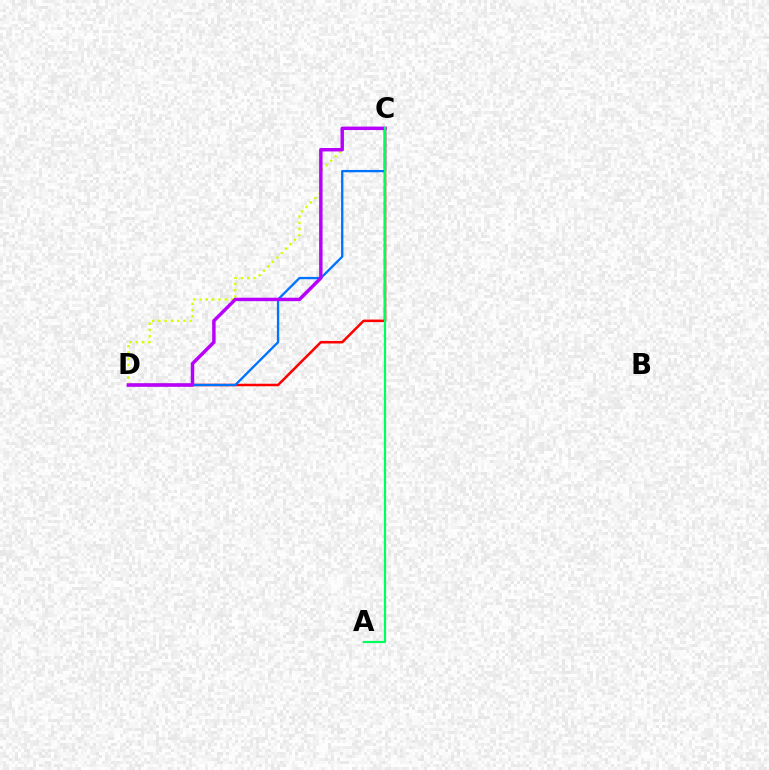{('C', 'D'): [{'color': '#ff0000', 'line_style': 'solid', 'thickness': 1.82}, {'color': '#0074ff', 'line_style': 'solid', 'thickness': 1.67}, {'color': '#d1ff00', 'line_style': 'dotted', 'thickness': 1.7}, {'color': '#b900ff', 'line_style': 'solid', 'thickness': 2.48}], ('A', 'C'): [{'color': '#00ff5c', 'line_style': 'solid', 'thickness': 1.61}]}